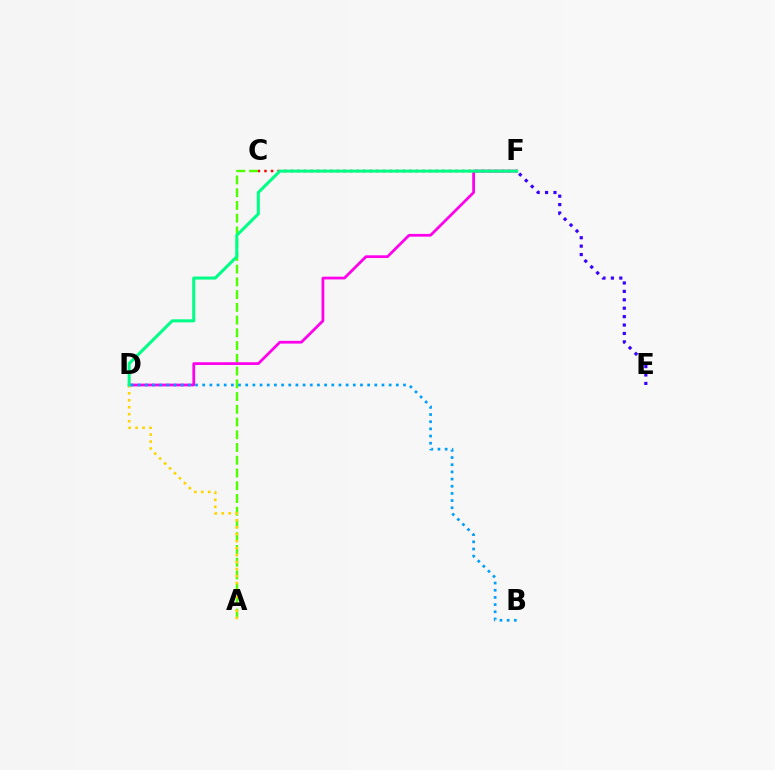{('A', 'C'): [{'color': '#4fff00', 'line_style': 'dashed', 'thickness': 1.73}], ('C', 'F'): [{'color': '#ff0000', 'line_style': 'dotted', 'thickness': 1.79}], ('E', 'F'): [{'color': '#3700ff', 'line_style': 'dotted', 'thickness': 2.29}], ('D', 'F'): [{'color': '#ff00ed', 'line_style': 'solid', 'thickness': 1.99}, {'color': '#00ff86', 'line_style': 'solid', 'thickness': 2.19}], ('A', 'D'): [{'color': '#ffd500', 'line_style': 'dotted', 'thickness': 1.9}], ('B', 'D'): [{'color': '#009eff', 'line_style': 'dotted', 'thickness': 1.95}]}